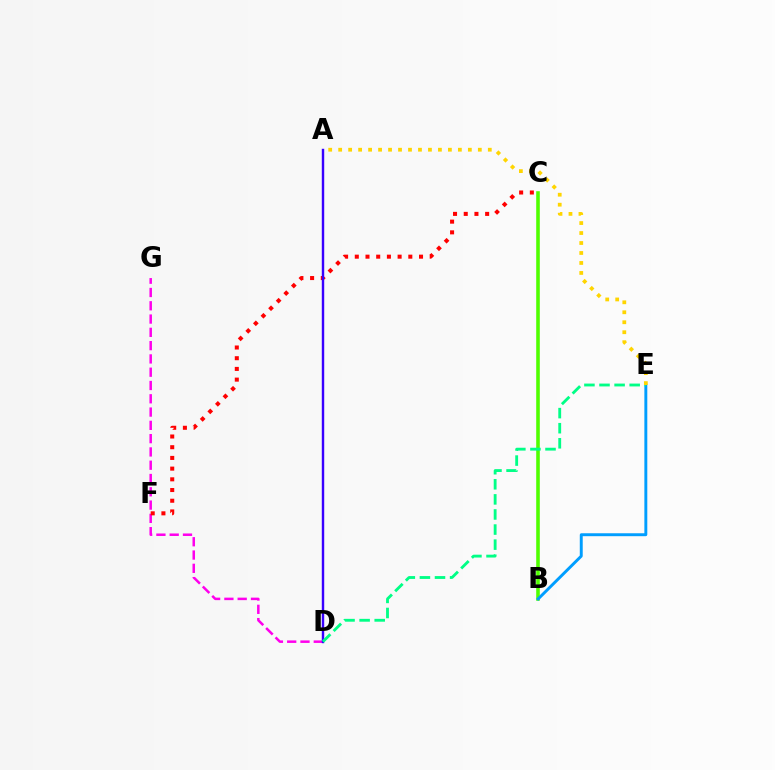{('B', 'C'): [{'color': '#4fff00', 'line_style': 'solid', 'thickness': 2.58}], ('D', 'G'): [{'color': '#ff00ed', 'line_style': 'dashed', 'thickness': 1.81}], ('C', 'F'): [{'color': '#ff0000', 'line_style': 'dotted', 'thickness': 2.91}], ('A', 'D'): [{'color': '#3700ff', 'line_style': 'solid', 'thickness': 1.75}], ('B', 'E'): [{'color': '#009eff', 'line_style': 'solid', 'thickness': 2.11}], ('D', 'E'): [{'color': '#00ff86', 'line_style': 'dashed', 'thickness': 2.05}], ('A', 'E'): [{'color': '#ffd500', 'line_style': 'dotted', 'thickness': 2.71}]}